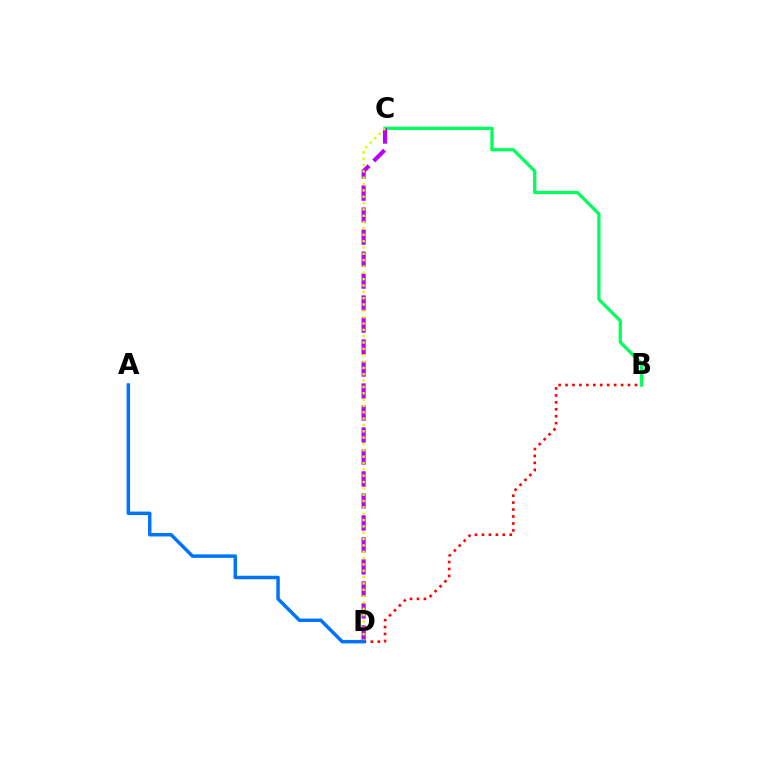{('B', 'C'): [{'color': '#00ff5c', 'line_style': 'solid', 'thickness': 2.34}], ('C', 'D'): [{'color': '#b900ff', 'line_style': 'dashed', 'thickness': 2.99}, {'color': '#d1ff00', 'line_style': 'dotted', 'thickness': 1.72}], ('B', 'D'): [{'color': '#ff0000', 'line_style': 'dotted', 'thickness': 1.89}], ('A', 'D'): [{'color': '#0074ff', 'line_style': 'solid', 'thickness': 2.51}]}